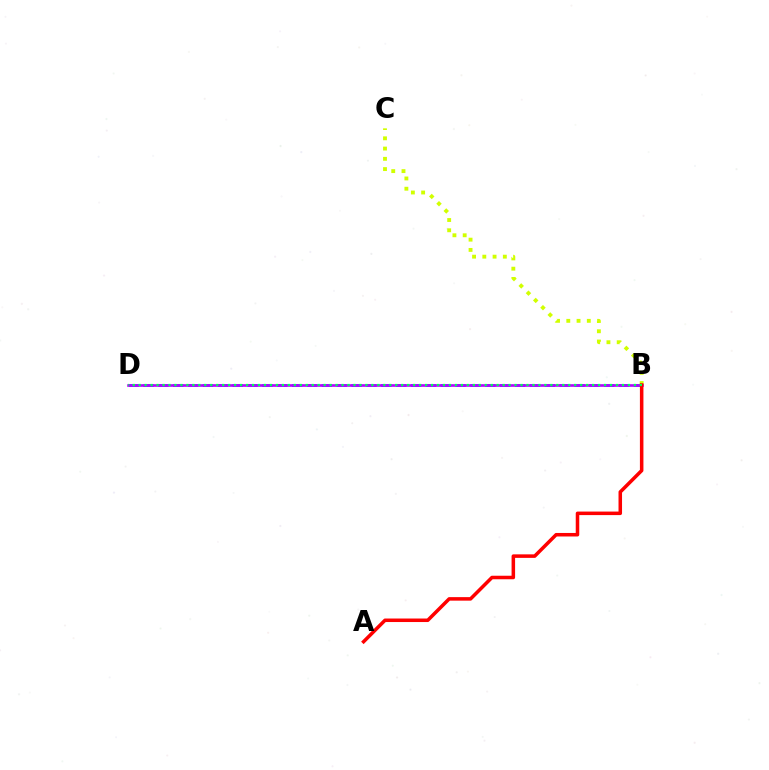{('B', 'D'): [{'color': '#0074ff', 'line_style': 'dashed', 'thickness': 2.02}, {'color': '#b900ff', 'line_style': 'solid', 'thickness': 1.9}, {'color': '#00ff5c', 'line_style': 'dotted', 'thickness': 1.62}], ('B', 'C'): [{'color': '#d1ff00', 'line_style': 'dotted', 'thickness': 2.79}], ('A', 'B'): [{'color': '#ff0000', 'line_style': 'solid', 'thickness': 2.54}]}